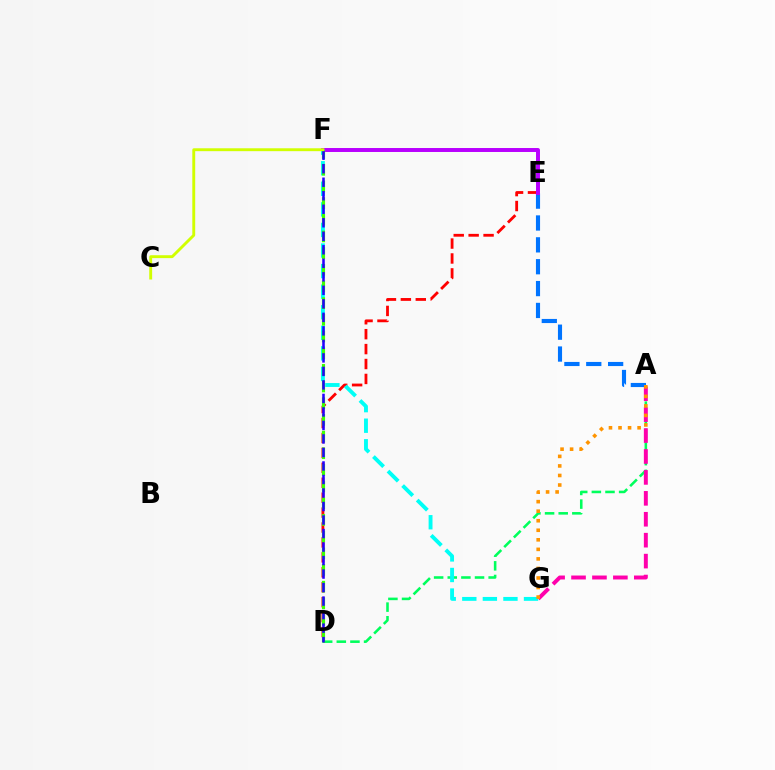{('A', 'D'): [{'color': '#00ff5c', 'line_style': 'dashed', 'thickness': 1.85}], ('D', 'E'): [{'color': '#ff0000', 'line_style': 'dashed', 'thickness': 2.03}], ('A', 'E'): [{'color': '#0074ff', 'line_style': 'dashed', 'thickness': 2.97}], ('E', 'F'): [{'color': '#b900ff', 'line_style': 'solid', 'thickness': 2.85}], ('A', 'G'): [{'color': '#ff00ac', 'line_style': 'dashed', 'thickness': 2.84}, {'color': '#ff9400', 'line_style': 'dotted', 'thickness': 2.59}], ('F', 'G'): [{'color': '#00fff6', 'line_style': 'dashed', 'thickness': 2.79}], ('D', 'F'): [{'color': '#3dff00', 'line_style': 'dashed', 'thickness': 2.27}, {'color': '#2500ff', 'line_style': 'dashed', 'thickness': 1.84}], ('C', 'F'): [{'color': '#d1ff00', 'line_style': 'solid', 'thickness': 2.08}]}